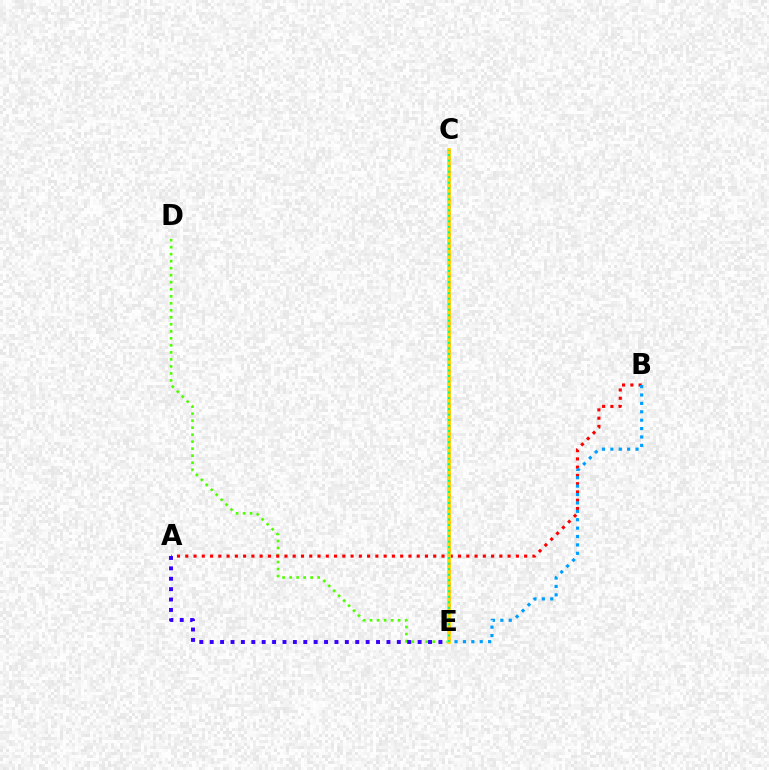{('D', 'E'): [{'color': '#4fff00', 'line_style': 'dotted', 'thickness': 1.91}], ('A', 'B'): [{'color': '#ff0000', 'line_style': 'dotted', 'thickness': 2.25}], ('C', 'E'): [{'color': '#ff00ed', 'line_style': 'dotted', 'thickness': 1.87}, {'color': '#ffd500', 'line_style': 'solid', 'thickness': 2.72}, {'color': '#00ff86', 'line_style': 'dotted', 'thickness': 1.5}], ('A', 'E'): [{'color': '#3700ff', 'line_style': 'dotted', 'thickness': 2.82}], ('B', 'E'): [{'color': '#009eff', 'line_style': 'dotted', 'thickness': 2.28}]}